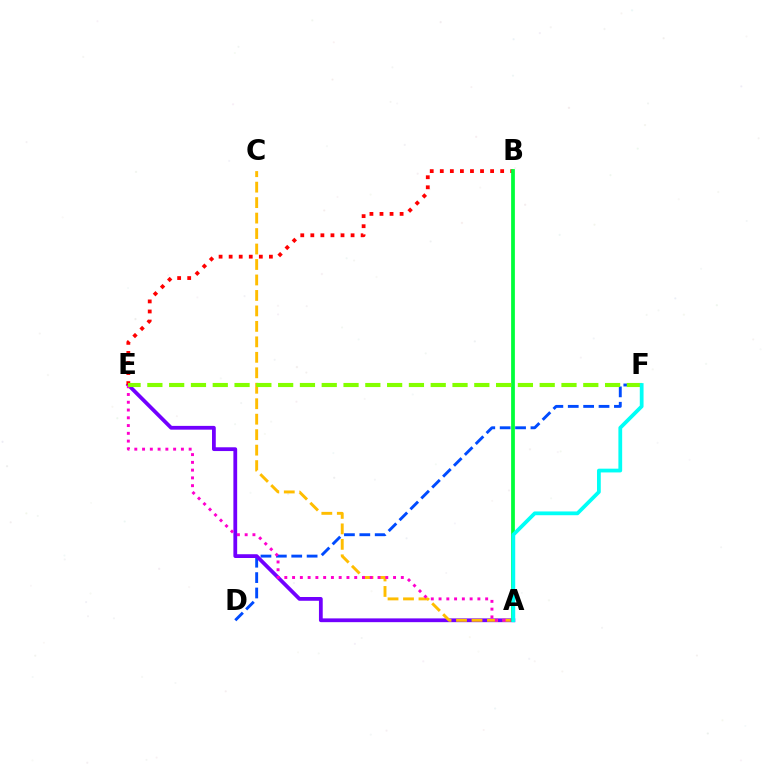{('D', 'F'): [{'color': '#004bff', 'line_style': 'dashed', 'thickness': 2.09}], ('A', 'E'): [{'color': '#7200ff', 'line_style': 'solid', 'thickness': 2.72}, {'color': '#ff00cf', 'line_style': 'dotted', 'thickness': 2.11}], ('A', 'C'): [{'color': '#ffbd00', 'line_style': 'dashed', 'thickness': 2.1}], ('B', 'E'): [{'color': '#ff0000', 'line_style': 'dotted', 'thickness': 2.73}], ('A', 'B'): [{'color': '#00ff39', 'line_style': 'solid', 'thickness': 2.7}], ('E', 'F'): [{'color': '#84ff00', 'line_style': 'dashed', 'thickness': 2.96}], ('A', 'F'): [{'color': '#00fff6', 'line_style': 'solid', 'thickness': 2.71}]}